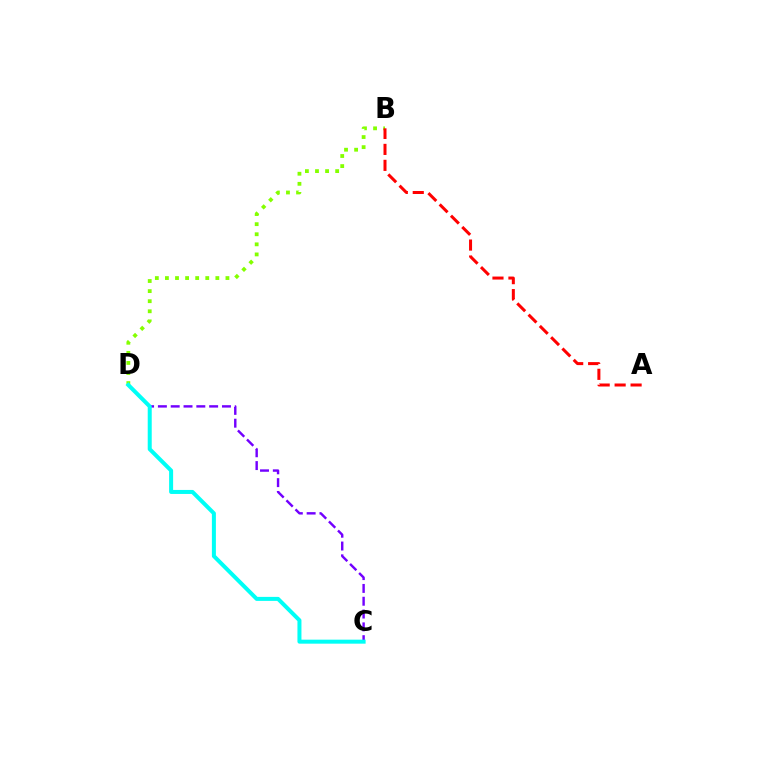{('B', 'D'): [{'color': '#84ff00', 'line_style': 'dotted', 'thickness': 2.74}], ('A', 'B'): [{'color': '#ff0000', 'line_style': 'dashed', 'thickness': 2.17}], ('C', 'D'): [{'color': '#7200ff', 'line_style': 'dashed', 'thickness': 1.74}, {'color': '#00fff6', 'line_style': 'solid', 'thickness': 2.88}]}